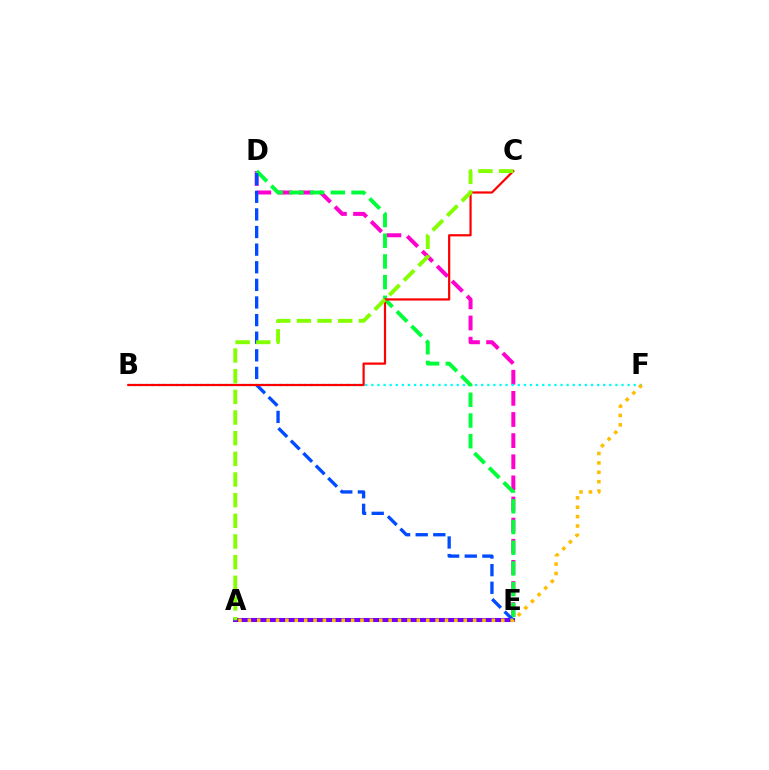{('A', 'E'): [{'color': '#7200ff', 'line_style': 'solid', 'thickness': 2.93}], ('D', 'E'): [{'color': '#ff00cf', 'line_style': 'dashed', 'thickness': 2.87}, {'color': '#00ff39', 'line_style': 'dashed', 'thickness': 2.81}, {'color': '#004bff', 'line_style': 'dashed', 'thickness': 2.39}], ('B', 'F'): [{'color': '#00fff6', 'line_style': 'dotted', 'thickness': 1.66}], ('B', 'C'): [{'color': '#ff0000', 'line_style': 'solid', 'thickness': 1.59}], ('A', 'F'): [{'color': '#ffbd00', 'line_style': 'dotted', 'thickness': 2.55}], ('A', 'C'): [{'color': '#84ff00', 'line_style': 'dashed', 'thickness': 2.81}]}